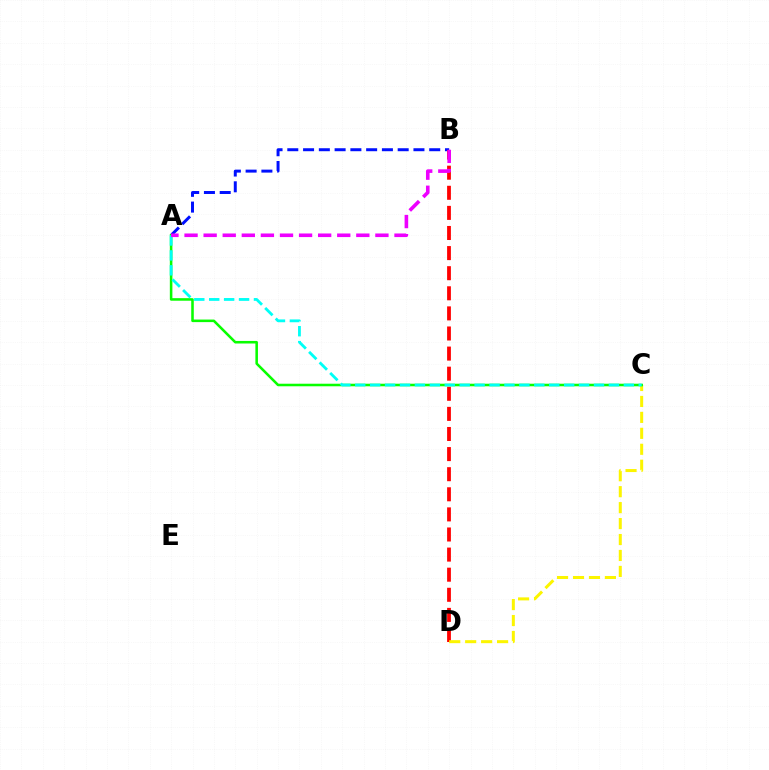{('A', 'B'): [{'color': '#0010ff', 'line_style': 'dashed', 'thickness': 2.14}, {'color': '#ee00ff', 'line_style': 'dashed', 'thickness': 2.59}], ('B', 'D'): [{'color': '#ff0000', 'line_style': 'dashed', 'thickness': 2.73}], ('C', 'D'): [{'color': '#fcf500', 'line_style': 'dashed', 'thickness': 2.17}], ('A', 'C'): [{'color': '#08ff00', 'line_style': 'solid', 'thickness': 1.84}, {'color': '#00fff6', 'line_style': 'dashed', 'thickness': 2.03}]}